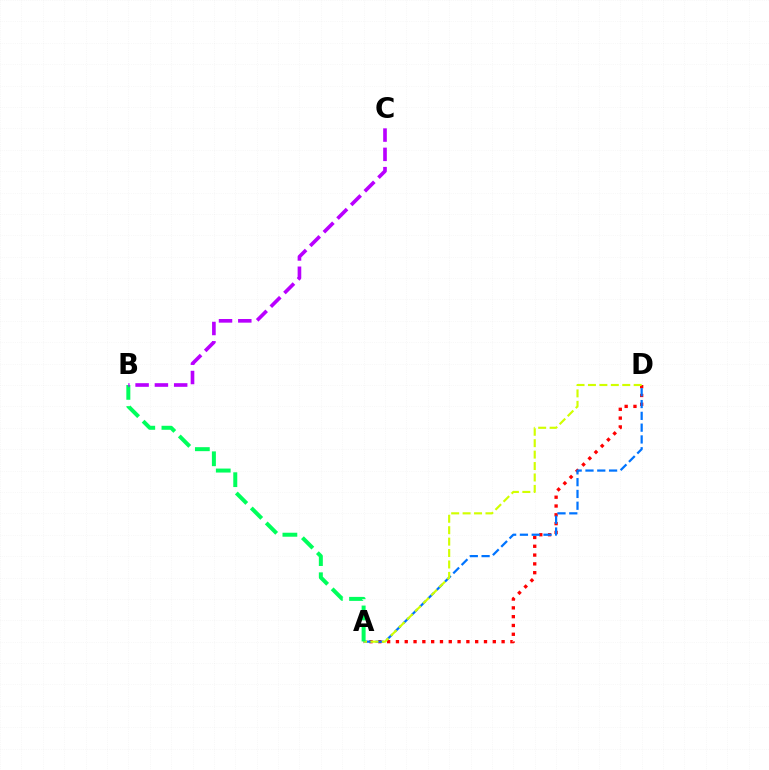{('A', 'D'): [{'color': '#ff0000', 'line_style': 'dotted', 'thickness': 2.39}, {'color': '#0074ff', 'line_style': 'dashed', 'thickness': 1.6}, {'color': '#d1ff00', 'line_style': 'dashed', 'thickness': 1.55}], ('A', 'B'): [{'color': '#00ff5c', 'line_style': 'dashed', 'thickness': 2.87}], ('B', 'C'): [{'color': '#b900ff', 'line_style': 'dashed', 'thickness': 2.62}]}